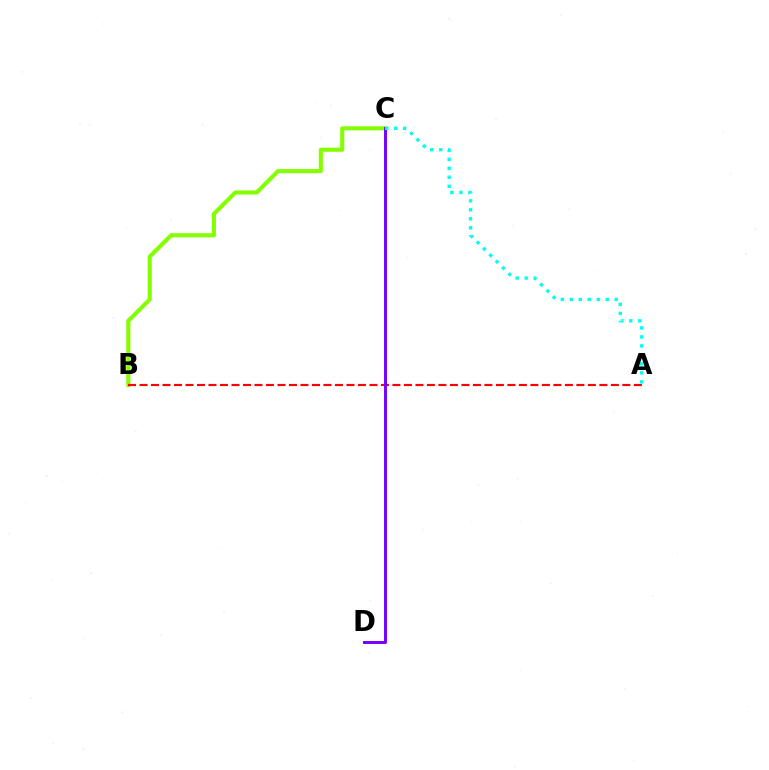{('B', 'C'): [{'color': '#84ff00', 'line_style': 'solid', 'thickness': 2.96}], ('A', 'B'): [{'color': '#ff0000', 'line_style': 'dashed', 'thickness': 1.56}], ('C', 'D'): [{'color': '#7200ff', 'line_style': 'solid', 'thickness': 2.11}], ('A', 'C'): [{'color': '#00fff6', 'line_style': 'dotted', 'thickness': 2.44}]}